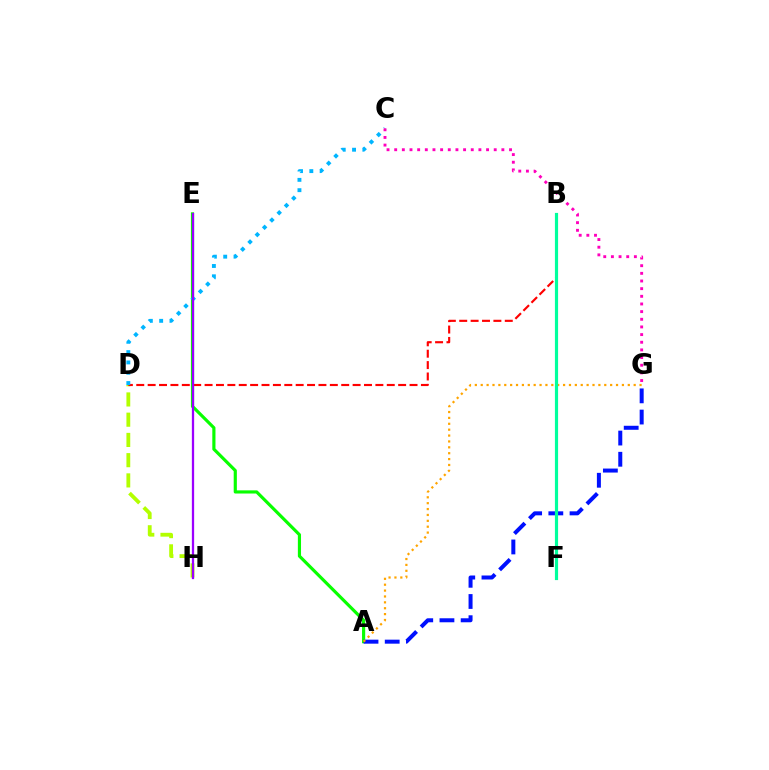{('D', 'H'): [{'color': '#b3ff00', 'line_style': 'dashed', 'thickness': 2.75}], ('B', 'D'): [{'color': '#ff0000', 'line_style': 'dashed', 'thickness': 1.55}], ('A', 'E'): [{'color': '#08ff00', 'line_style': 'solid', 'thickness': 2.28}], ('C', 'D'): [{'color': '#00b5ff', 'line_style': 'dotted', 'thickness': 2.8}], ('A', 'G'): [{'color': '#0010ff', 'line_style': 'dashed', 'thickness': 2.88}, {'color': '#ffa500', 'line_style': 'dotted', 'thickness': 1.6}], ('C', 'G'): [{'color': '#ff00bd', 'line_style': 'dotted', 'thickness': 2.08}], ('B', 'F'): [{'color': '#00ff9d', 'line_style': 'solid', 'thickness': 2.29}], ('E', 'H'): [{'color': '#9b00ff', 'line_style': 'solid', 'thickness': 1.64}]}